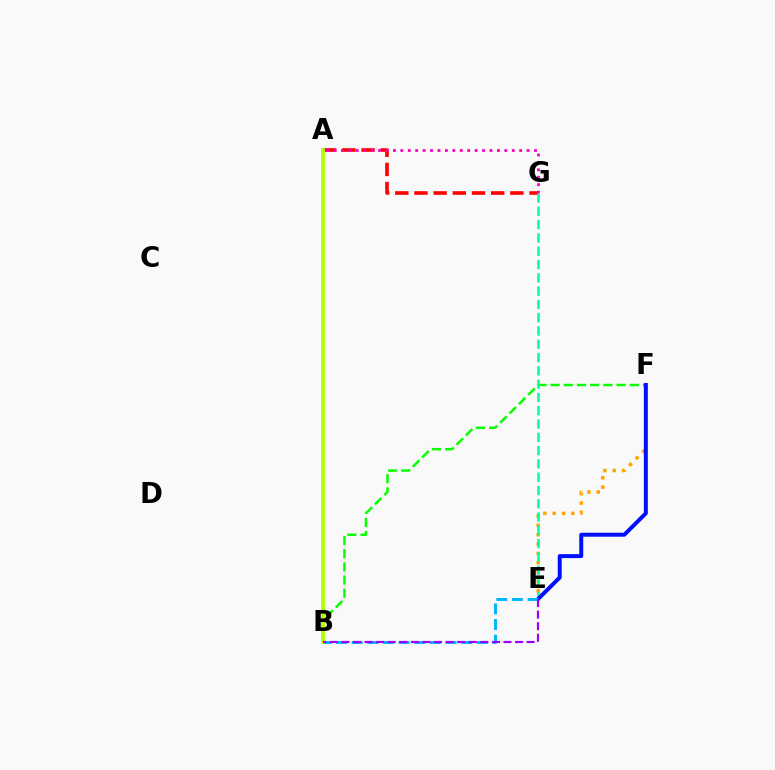{('B', 'F'): [{'color': '#08ff00', 'line_style': 'dashed', 'thickness': 1.79}], ('E', 'F'): [{'color': '#ffa500', 'line_style': 'dotted', 'thickness': 2.54}, {'color': '#0010ff', 'line_style': 'solid', 'thickness': 2.86}], ('A', 'G'): [{'color': '#ff0000', 'line_style': 'dashed', 'thickness': 2.61}, {'color': '#ff00bd', 'line_style': 'dotted', 'thickness': 2.02}], ('E', 'G'): [{'color': '#00ff9d', 'line_style': 'dashed', 'thickness': 1.81}], ('B', 'E'): [{'color': '#00b5ff', 'line_style': 'dashed', 'thickness': 2.12}, {'color': '#9b00ff', 'line_style': 'dashed', 'thickness': 1.57}], ('A', 'B'): [{'color': '#b3ff00', 'line_style': 'solid', 'thickness': 2.7}]}